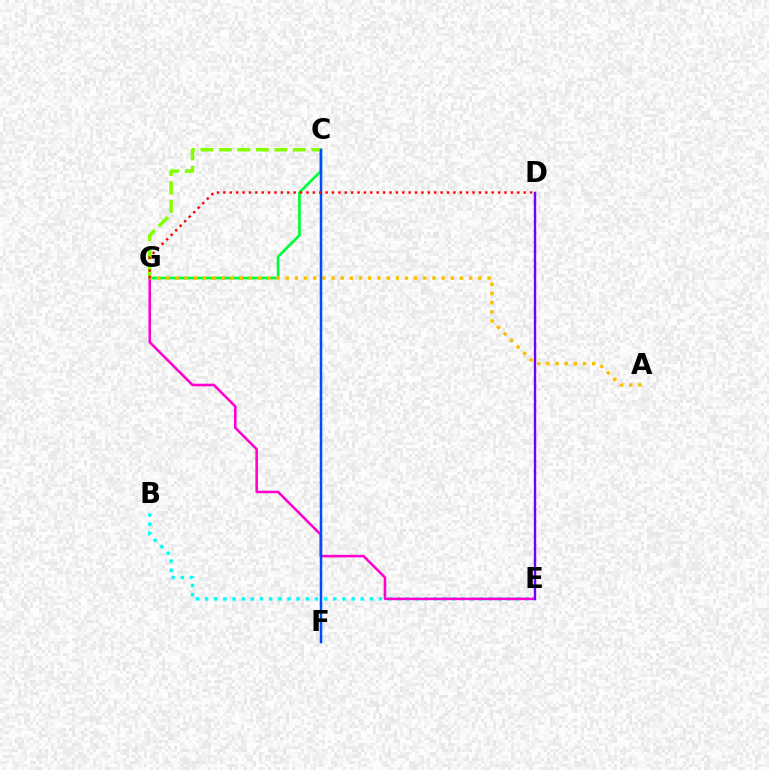{('C', 'G'): [{'color': '#00ff39', 'line_style': 'solid', 'thickness': 1.94}, {'color': '#84ff00', 'line_style': 'dashed', 'thickness': 2.51}], ('B', 'E'): [{'color': '#00fff6', 'line_style': 'dotted', 'thickness': 2.49}], ('E', 'G'): [{'color': '#ff00cf', 'line_style': 'solid', 'thickness': 1.84}], ('D', 'E'): [{'color': '#7200ff', 'line_style': 'solid', 'thickness': 1.73}], ('A', 'G'): [{'color': '#ffbd00', 'line_style': 'dotted', 'thickness': 2.49}], ('C', 'F'): [{'color': '#004bff', 'line_style': 'solid', 'thickness': 1.79}], ('D', 'G'): [{'color': '#ff0000', 'line_style': 'dotted', 'thickness': 1.74}]}